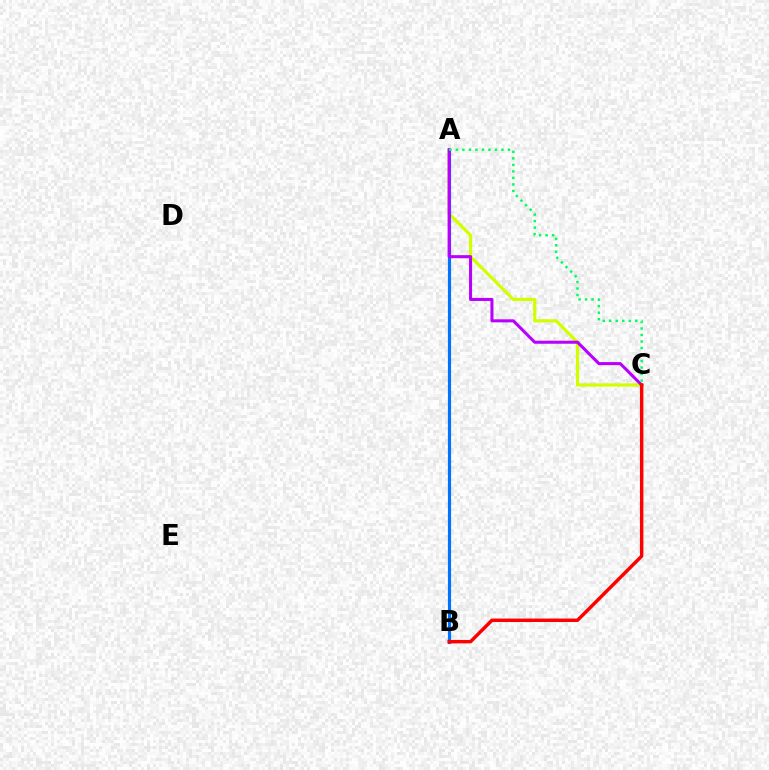{('A', 'C'): [{'color': '#d1ff00', 'line_style': 'solid', 'thickness': 2.31}, {'color': '#b900ff', 'line_style': 'solid', 'thickness': 2.2}, {'color': '#00ff5c', 'line_style': 'dotted', 'thickness': 1.77}], ('A', 'B'): [{'color': '#0074ff', 'line_style': 'solid', 'thickness': 2.28}], ('B', 'C'): [{'color': '#ff0000', 'line_style': 'solid', 'thickness': 2.47}]}